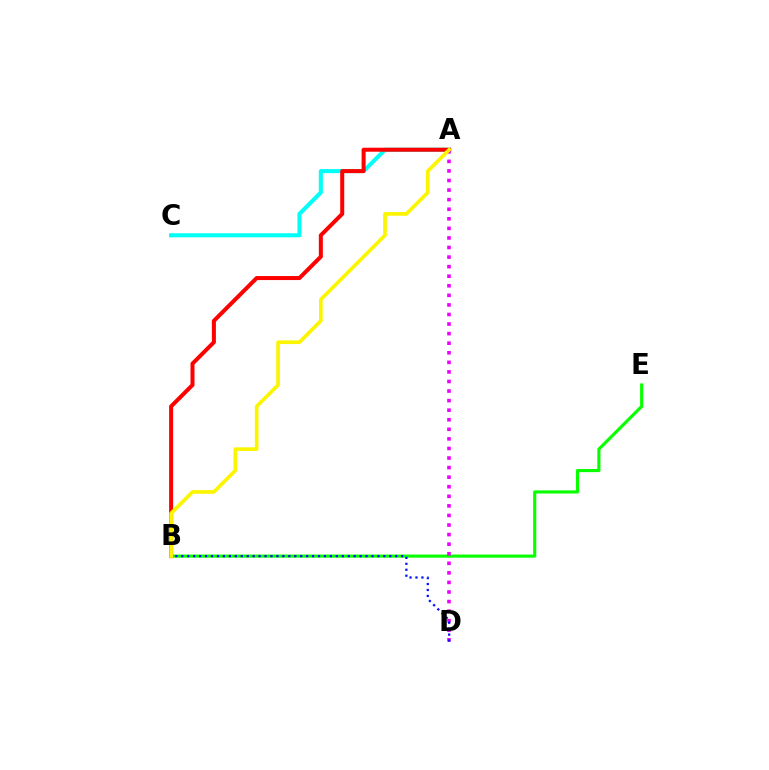{('B', 'E'): [{'color': '#08ff00', 'line_style': 'solid', 'thickness': 2.26}], ('A', 'C'): [{'color': '#00fff6', 'line_style': 'solid', 'thickness': 2.91}], ('A', 'B'): [{'color': '#ff0000', 'line_style': 'solid', 'thickness': 2.89}, {'color': '#fcf500', 'line_style': 'solid', 'thickness': 2.65}], ('A', 'D'): [{'color': '#ee00ff', 'line_style': 'dotted', 'thickness': 2.6}], ('B', 'D'): [{'color': '#0010ff', 'line_style': 'dotted', 'thickness': 1.61}]}